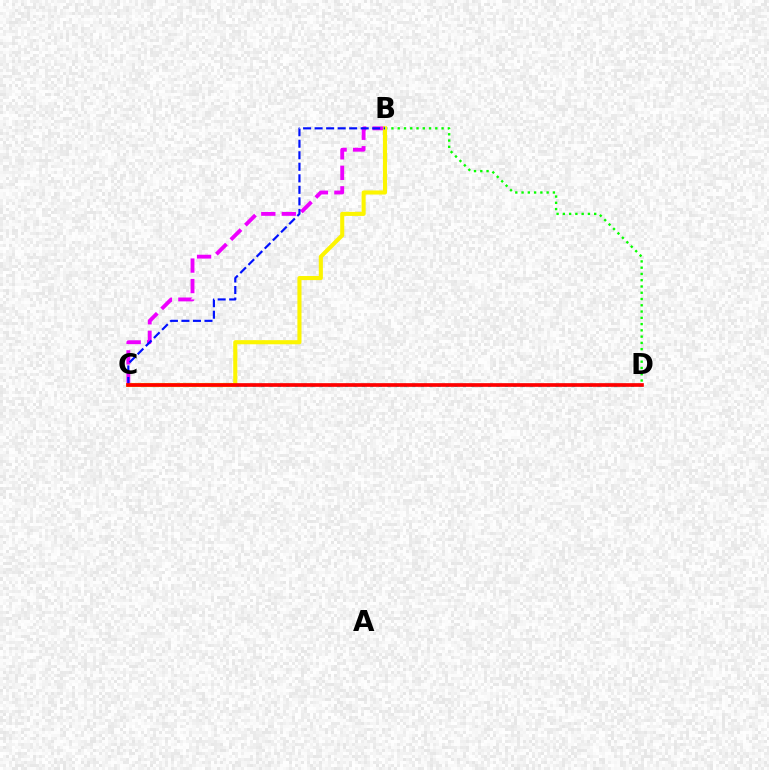{('B', 'D'): [{'color': '#08ff00', 'line_style': 'dotted', 'thickness': 1.7}], ('B', 'C'): [{'color': '#ee00ff', 'line_style': 'dashed', 'thickness': 2.78}, {'color': '#fcf500', 'line_style': 'solid', 'thickness': 2.95}, {'color': '#0010ff', 'line_style': 'dashed', 'thickness': 1.57}], ('C', 'D'): [{'color': '#00fff6', 'line_style': 'dotted', 'thickness': 2.28}, {'color': '#ff0000', 'line_style': 'solid', 'thickness': 2.65}]}